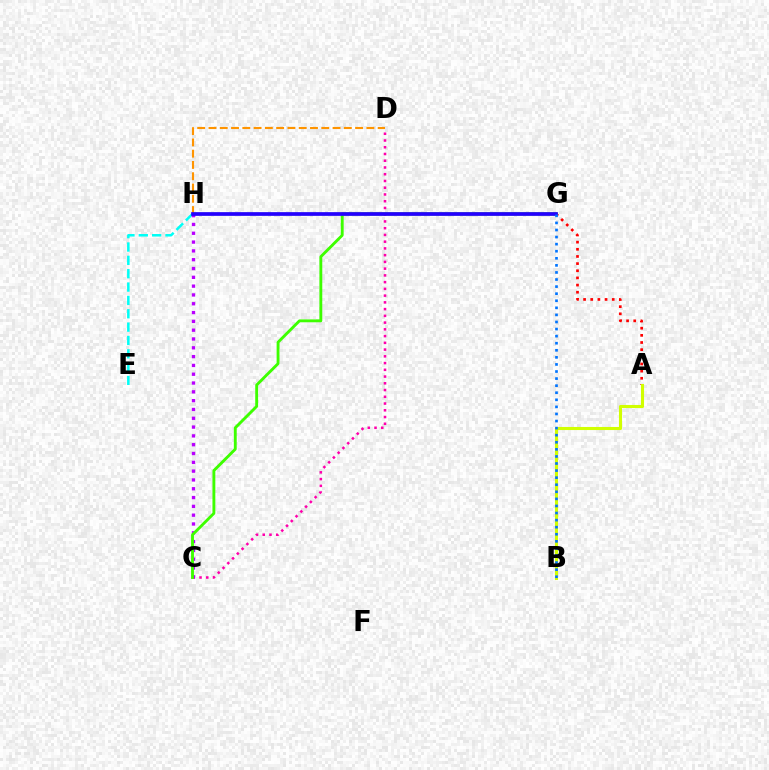{('D', 'H'): [{'color': '#ff9400', 'line_style': 'dashed', 'thickness': 1.53}], ('A', 'G'): [{'color': '#ff0000', 'line_style': 'dotted', 'thickness': 1.94}], ('E', 'H'): [{'color': '#00fff6', 'line_style': 'dashed', 'thickness': 1.81}], ('G', 'H'): [{'color': '#00ff5c', 'line_style': 'solid', 'thickness': 1.67}, {'color': '#2500ff', 'line_style': 'solid', 'thickness': 2.66}], ('C', 'D'): [{'color': '#ff00ac', 'line_style': 'dotted', 'thickness': 1.83}], ('A', 'B'): [{'color': '#d1ff00', 'line_style': 'solid', 'thickness': 2.22}], ('C', 'H'): [{'color': '#b900ff', 'line_style': 'dotted', 'thickness': 2.39}], ('C', 'G'): [{'color': '#3dff00', 'line_style': 'solid', 'thickness': 2.07}], ('B', 'G'): [{'color': '#0074ff', 'line_style': 'dotted', 'thickness': 1.92}]}